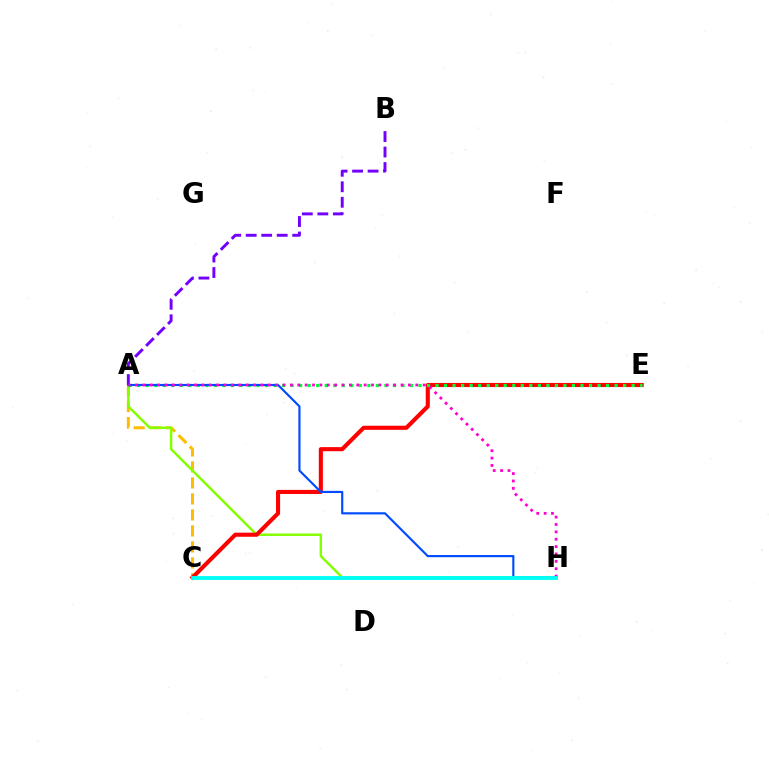{('A', 'C'): [{'color': '#ffbd00', 'line_style': 'dashed', 'thickness': 2.17}], ('A', 'H'): [{'color': '#84ff00', 'line_style': 'solid', 'thickness': 1.76}, {'color': '#004bff', 'line_style': 'solid', 'thickness': 1.55}, {'color': '#ff00cf', 'line_style': 'dotted', 'thickness': 2.0}], ('C', 'E'): [{'color': '#ff0000', 'line_style': 'solid', 'thickness': 2.95}], ('A', 'E'): [{'color': '#00ff39', 'line_style': 'dotted', 'thickness': 2.32}], ('A', 'B'): [{'color': '#7200ff', 'line_style': 'dashed', 'thickness': 2.11}], ('C', 'H'): [{'color': '#00fff6', 'line_style': 'solid', 'thickness': 2.78}]}